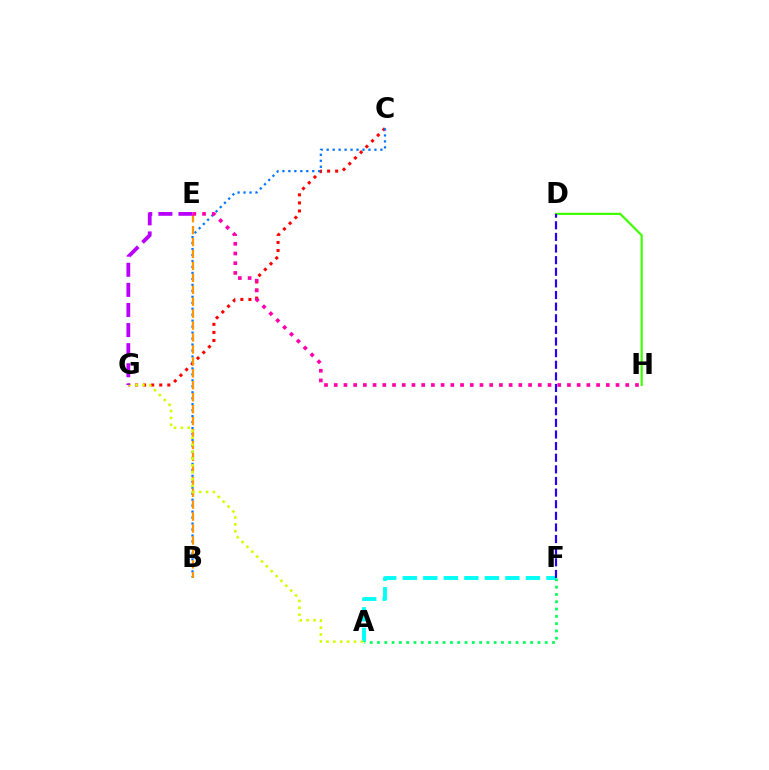{('D', 'H'): [{'color': '#3dff00', 'line_style': 'solid', 'thickness': 1.57}], ('C', 'G'): [{'color': '#ff0000', 'line_style': 'dotted', 'thickness': 2.19}], ('B', 'C'): [{'color': '#0074ff', 'line_style': 'dotted', 'thickness': 1.62}], ('A', 'F'): [{'color': '#00fff6', 'line_style': 'dashed', 'thickness': 2.79}, {'color': '#00ff5c', 'line_style': 'dotted', 'thickness': 1.98}], ('B', 'E'): [{'color': '#ff9400', 'line_style': 'dashed', 'thickness': 1.62}], ('E', 'H'): [{'color': '#ff00ac', 'line_style': 'dotted', 'thickness': 2.64}], ('A', 'G'): [{'color': '#d1ff00', 'line_style': 'dotted', 'thickness': 1.87}], ('E', 'G'): [{'color': '#b900ff', 'line_style': 'dashed', 'thickness': 2.73}], ('D', 'F'): [{'color': '#2500ff', 'line_style': 'dashed', 'thickness': 1.58}]}